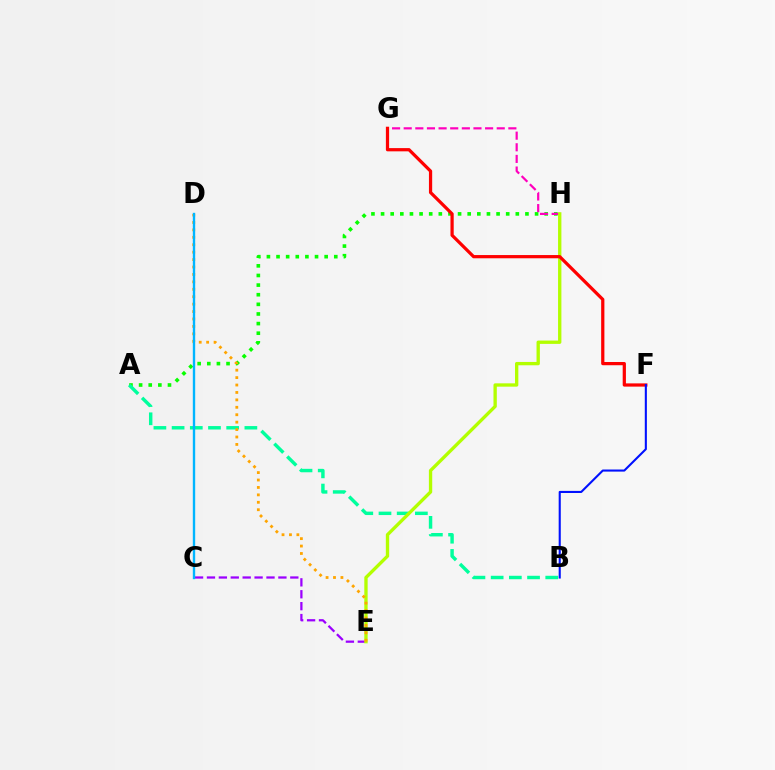{('A', 'H'): [{'color': '#08ff00', 'line_style': 'dotted', 'thickness': 2.62}], ('G', 'H'): [{'color': '#ff00bd', 'line_style': 'dashed', 'thickness': 1.58}], ('C', 'E'): [{'color': '#9b00ff', 'line_style': 'dashed', 'thickness': 1.62}], ('A', 'B'): [{'color': '#00ff9d', 'line_style': 'dashed', 'thickness': 2.47}], ('E', 'H'): [{'color': '#b3ff00', 'line_style': 'solid', 'thickness': 2.4}], ('F', 'G'): [{'color': '#ff0000', 'line_style': 'solid', 'thickness': 2.33}], ('D', 'E'): [{'color': '#ffa500', 'line_style': 'dotted', 'thickness': 2.02}], ('C', 'D'): [{'color': '#00b5ff', 'line_style': 'solid', 'thickness': 1.71}], ('B', 'F'): [{'color': '#0010ff', 'line_style': 'solid', 'thickness': 1.51}]}